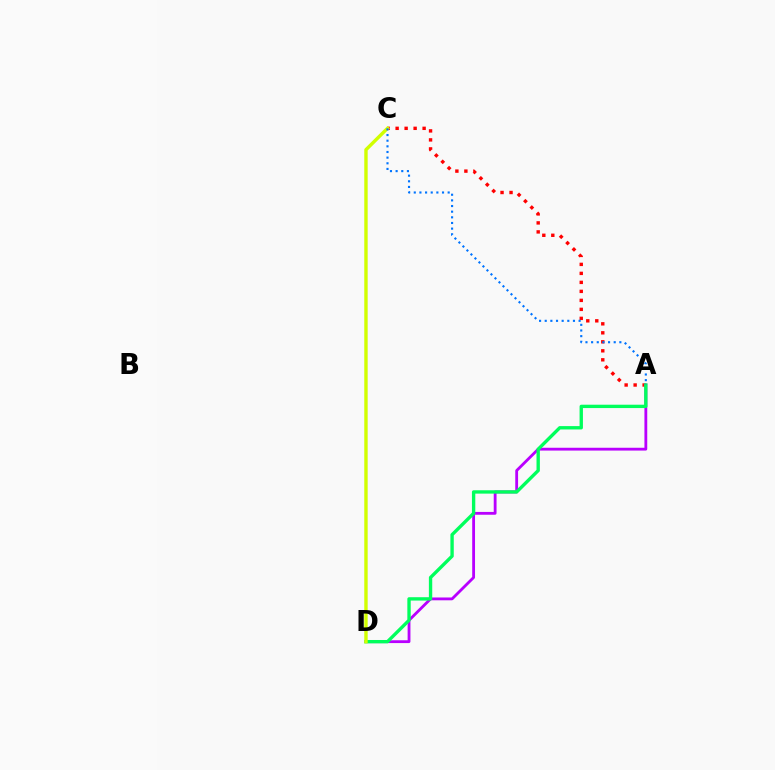{('A', 'C'): [{'color': '#ff0000', 'line_style': 'dotted', 'thickness': 2.44}, {'color': '#0074ff', 'line_style': 'dotted', 'thickness': 1.53}], ('A', 'D'): [{'color': '#b900ff', 'line_style': 'solid', 'thickness': 2.03}, {'color': '#00ff5c', 'line_style': 'solid', 'thickness': 2.42}], ('C', 'D'): [{'color': '#d1ff00', 'line_style': 'solid', 'thickness': 2.45}]}